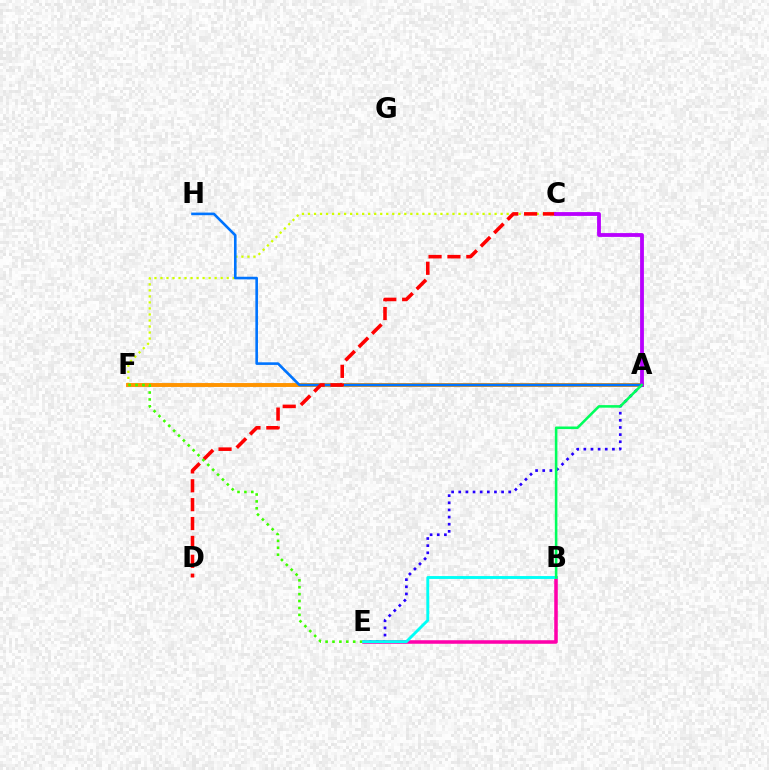{('C', 'F'): [{'color': '#d1ff00', 'line_style': 'dotted', 'thickness': 1.64}], ('B', 'E'): [{'color': '#ff00ac', 'line_style': 'solid', 'thickness': 2.55}, {'color': '#00fff6', 'line_style': 'solid', 'thickness': 2.08}], ('A', 'F'): [{'color': '#ff9400', 'line_style': 'solid', 'thickness': 2.81}], ('A', 'H'): [{'color': '#0074ff', 'line_style': 'solid', 'thickness': 1.88}], ('C', 'D'): [{'color': '#ff0000', 'line_style': 'dashed', 'thickness': 2.57}], ('E', 'F'): [{'color': '#3dff00', 'line_style': 'dotted', 'thickness': 1.88}], ('A', 'C'): [{'color': '#b900ff', 'line_style': 'solid', 'thickness': 2.75}], ('A', 'E'): [{'color': '#2500ff', 'line_style': 'dotted', 'thickness': 1.94}], ('A', 'B'): [{'color': '#00ff5c', 'line_style': 'solid', 'thickness': 1.85}]}